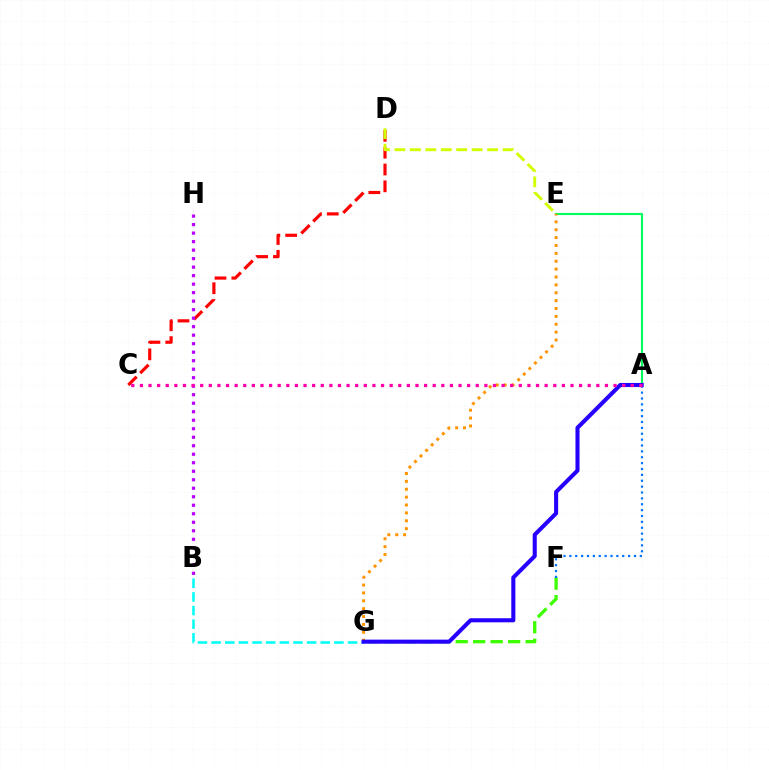{('C', 'D'): [{'color': '#ff0000', 'line_style': 'dashed', 'thickness': 2.28}], ('F', 'G'): [{'color': '#3dff00', 'line_style': 'dashed', 'thickness': 2.38}], ('B', 'G'): [{'color': '#00fff6', 'line_style': 'dashed', 'thickness': 1.85}], ('B', 'H'): [{'color': '#b900ff', 'line_style': 'dotted', 'thickness': 2.31}], ('A', 'F'): [{'color': '#0074ff', 'line_style': 'dotted', 'thickness': 1.6}], ('D', 'E'): [{'color': '#d1ff00', 'line_style': 'dashed', 'thickness': 2.1}], ('A', 'E'): [{'color': '#00ff5c', 'line_style': 'solid', 'thickness': 1.54}], ('E', 'G'): [{'color': '#ff9400', 'line_style': 'dotted', 'thickness': 2.14}], ('A', 'G'): [{'color': '#2500ff', 'line_style': 'solid', 'thickness': 2.93}], ('A', 'C'): [{'color': '#ff00ac', 'line_style': 'dotted', 'thickness': 2.34}]}